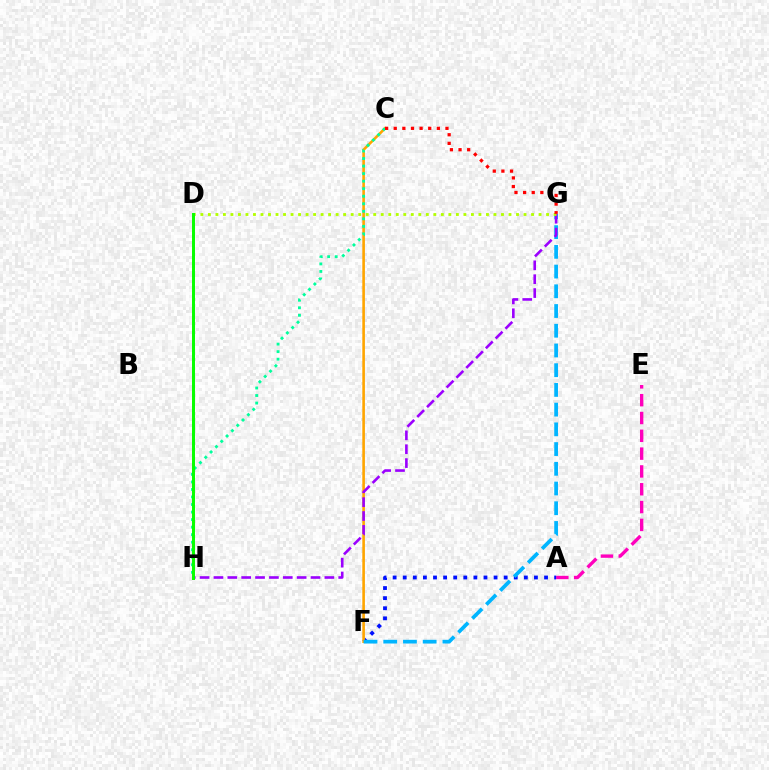{('A', 'E'): [{'color': '#ff00bd', 'line_style': 'dashed', 'thickness': 2.42}], ('A', 'F'): [{'color': '#0010ff', 'line_style': 'dotted', 'thickness': 2.74}], ('C', 'F'): [{'color': '#ffa500', 'line_style': 'solid', 'thickness': 1.88}], ('F', 'G'): [{'color': '#00b5ff', 'line_style': 'dashed', 'thickness': 2.68}], ('G', 'H'): [{'color': '#9b00ff', 'line_style': 'dashed', 'thickness': 1.88}], ('D', 'G'): [{'color': '#b3ff00', 'line_style': 'dotted', 'thickness': 2.04}], ('C', 'H'): [{'color': '#00ff9d', 'line_style': 'dotted', 'thickness': 2.05}], ('C', 'G'): [{'color': '#ff0000', 'line_style': 'dotted', 'thickness': 2.34}], ('D', 'H'): [{'color': '#08ff00', 'line_style': 'solid', 'thickness': 2.15}]}